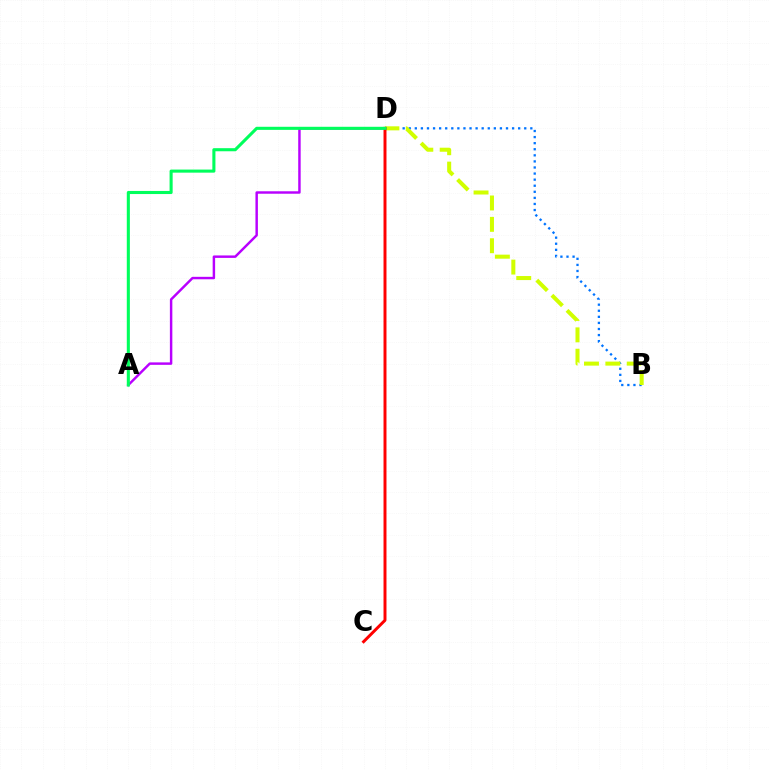{('B', 'D'): [{'color': '#0074ff', 'line_style': 'dotted', 'thickness': 1.65}, {'color': '#d1ff00', 'line_style': 'dashed', 'thickness': 2.9}], ('A', 'D'): [{'color': '#b900ff', 'line_style': 'solid', 'thickness': 1.77}, {'color': '#00ff5c', 'line_style': 'solid', 'thickness': 2.22}], ('C', 'D'): [{'color': '#ff0000', 'line_style': 'solid', 'thickness': 2.13}]}